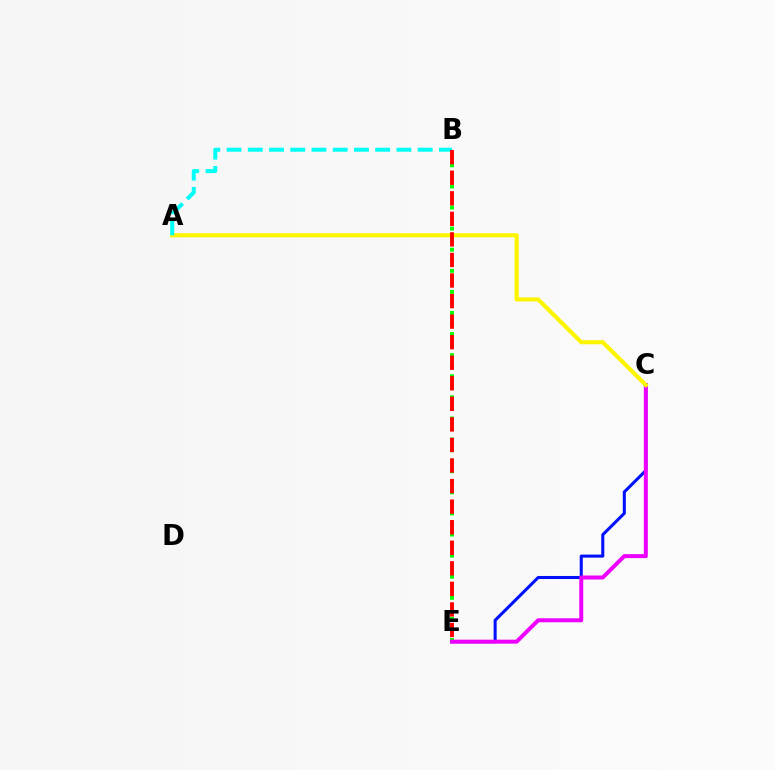{('B', 'E'): [{'color': '#08ff00', 'line_style': 'dotted', 'thickness': 2.87}, {'color': '#ff0000', 'line_style': 'dashed', 'thickness': 2.79}], ('C', 'E'): [{'color': '#0010ff', 'line_style': 'solid', 'thickness': 2.2}, {'color': '#ee00ff', 'line_style': 'solid', 'thickness': 2.87}], ('A', 'C'): [{'color': '#fcf500', 'line_style': 'solid', 'thickness': 2.97}], ('A', 'B'): [{'color': '#00fff6', 'line_style': 'dashed', 'thickness': 2.88}]}